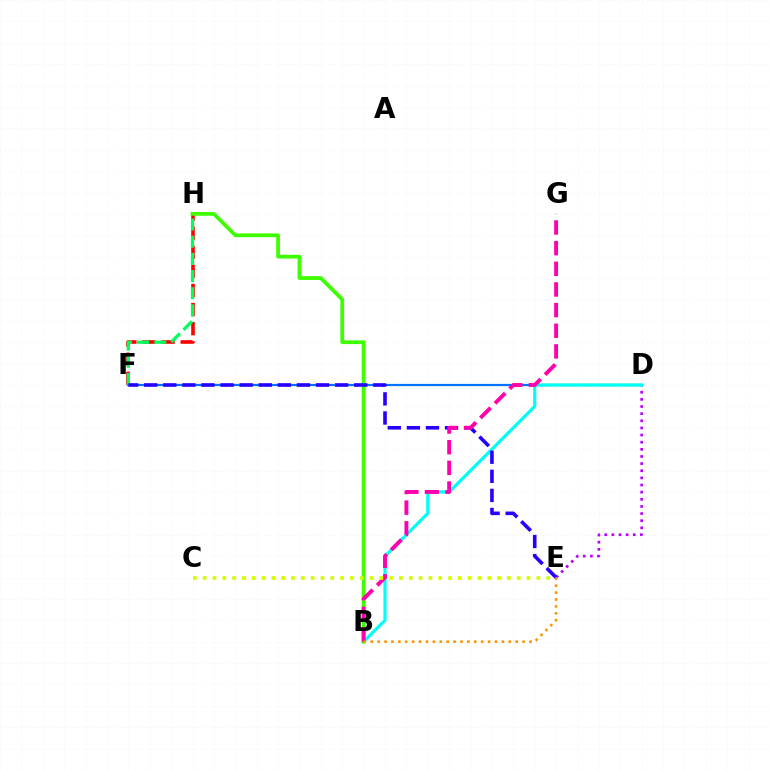{('F', 'H'): [{'color': '#ff0000', 'line_style': 'dashed', 'thickness': 2.6}, {'color': '#00ff5c', 'line_style': 'dashed', 'thickness': 2.33}], ('D', 'E'): [{'color': '#b900ff', 'line_style': 'dotted', 'thickness': 1.94}], ('D', 'F'): [{'color': '#0074ff', 'line_style': 'solid', 'thickness': 1.59}], ('B', 'D'): [{'color': '#00fff6', 'line_style': 'solid', 'thickness': 2.3}], ('B', 'H'): [{'color': '#3dff00', 'line_style': 'solid', 'thickness': 2.71}], ('E', 'F'): [{'color': '#2500ff', 'line_style': 'dashed', 'thickness': 2.59}], ('B', 'G'): [{'color': '#ff00ac', 'line_style': 'dashed', 'thickness': 2.8}], ('B', 'E'): [{'color': '#ff9400', 'line_style': 'dotted', 'thickness': 1.88}], ('C', 'E'): [{'color': '#d1ff00', 'line_style': 'dotted', 'thickness': 2.67}]}